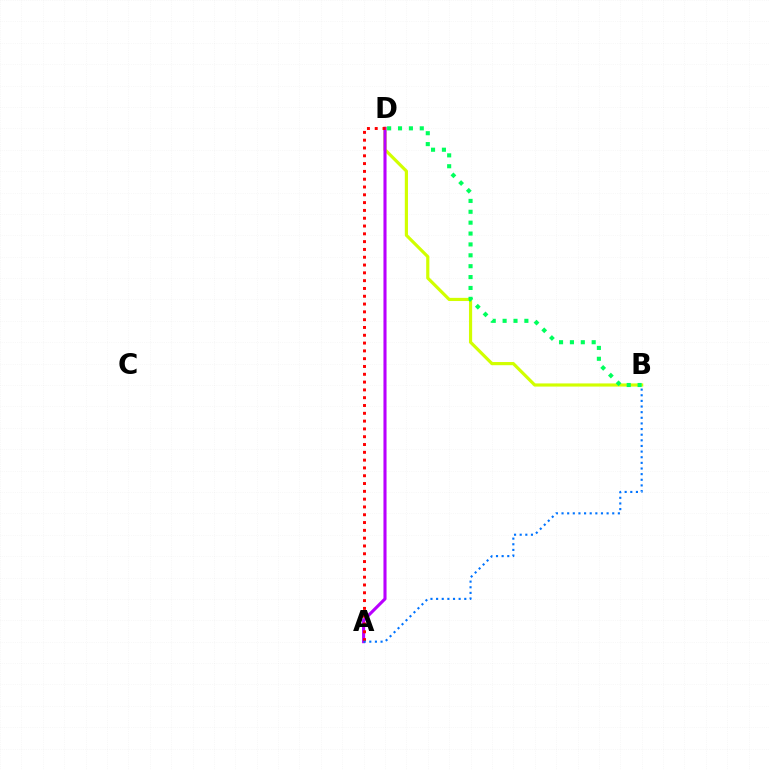{('B', 'D'): [{'color': '#d1ff00', 'line_style': 'solid', 'thickness': 2.28}, {'color': '#00ff5c', 'line_style': 'dotted', 'thickness': 2.96}], ('A', 'D'): [{'color': '#b900ff', 'line_style': 'solid', 'thickness': 2.22}, {'color': '#ff0000', 'line_style': 'dotted', 'thickness': 2.12}], ('A', 'B'): [{'color': '#0074ff', 'line_style': 'dotted', 'thickness': 1.53}]}